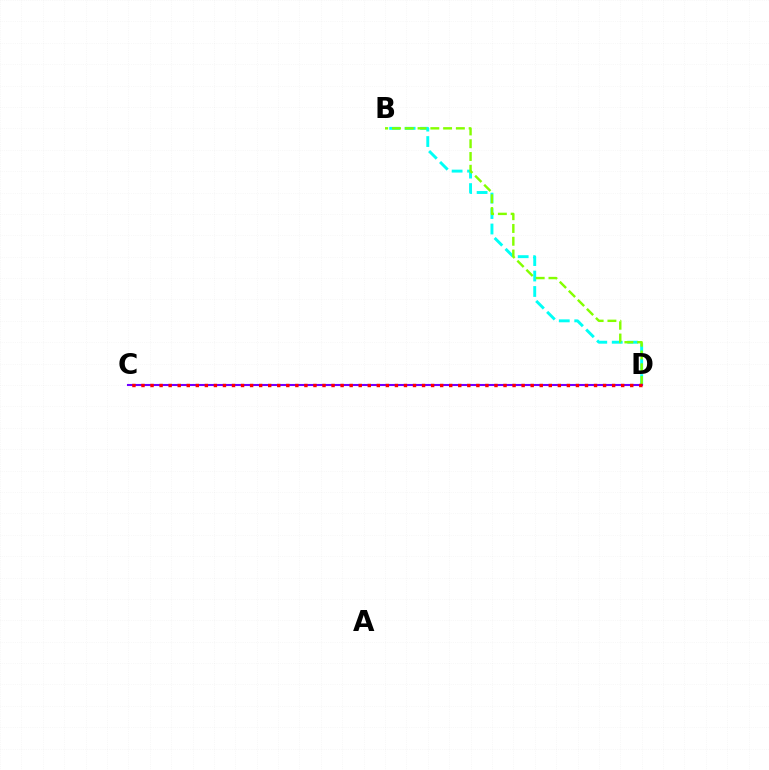{('B', 'D'): [{'color': '#00fff6', 'line_style': 'dashed', 'thickness': 2.1}, {'color': '#84ff00', 'line_style': 'dashed', 'thickness': 1.74}], ('C', 'D'): [{'color': '#7200ff', 'line_style': 'solid', 'thickness': 1.51}, {'color': '#ff0000', 'line_style': 'dotted', 'thickness': 2.46}]}